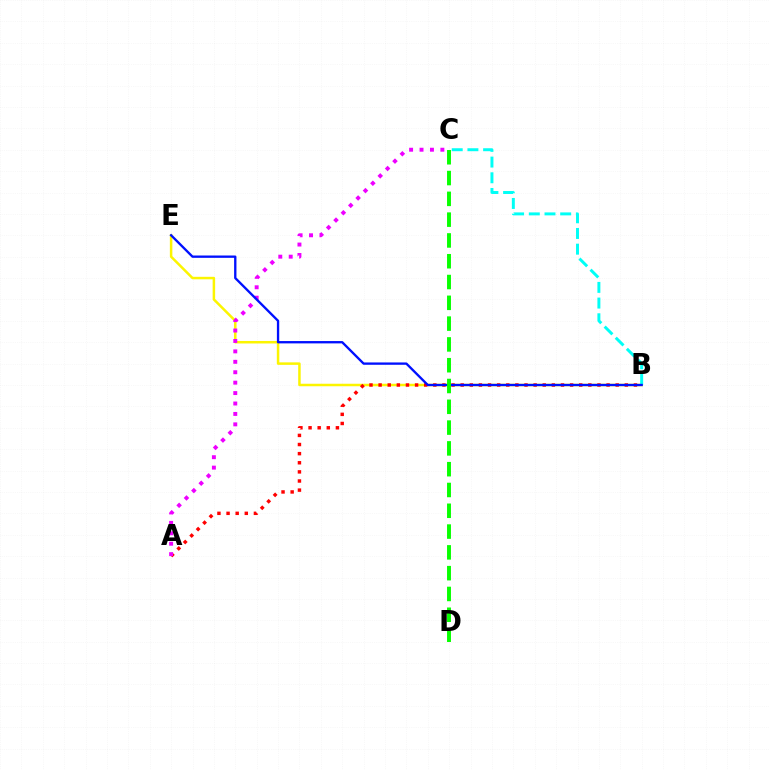{('B', 'E'): [{'color': '#fcf500', 'line_style': 'solid', 'thickness': 1.8}, {'color': '#0010ff', 'line_style': 'solid', 'thickness': 1.68}], ('B', 'C'): [{'color': '#00fff6', 'line_style': 'dashed', 'thickness': 2.13}], ('A', 'B'): [{'color': '#ff0000', 'line_style': 'dotted', 'thickness': 2.48}], ('A', 'C'): [{'color': '#ee00ff', 'line_style': 'dotted', 'thickness': 2.83}], ('C', 'D'): [{'color': '#08ff00', 'line_style': 'dashed', 'thickness': 2.83}]}